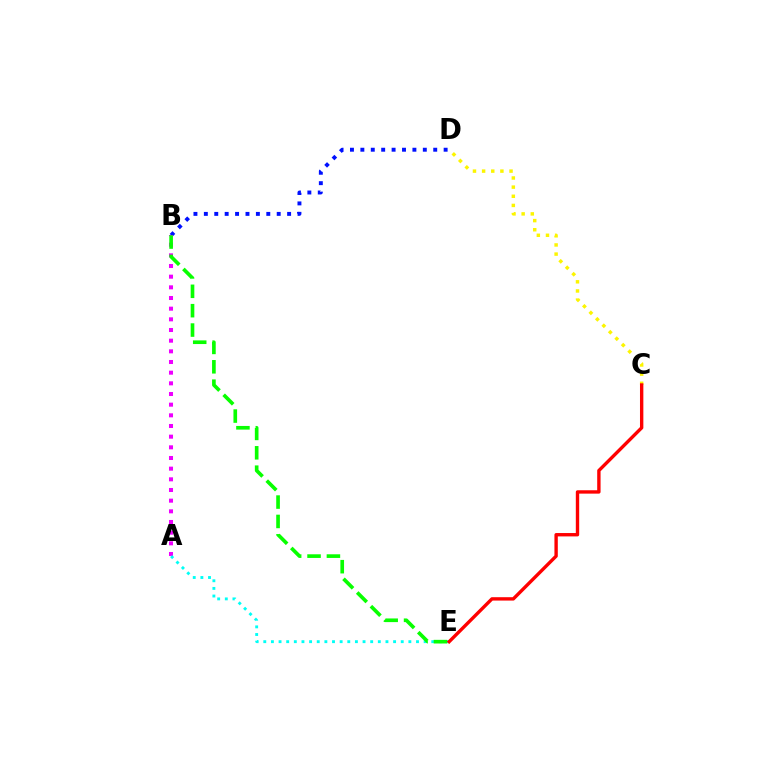{('B', 'D'): [{'color': '#0010ff', 'line_style': 'dotted', 'thickness': 2.83}], ('A', 'B'): [{'color': '#ee00ff', 'line_style': 'dotted', 'thickness': 2.9}], ('A', 'E'): [{'color': '#00fff6', 'line_style': 'dotted', 'thickness': 2.07}], ('B', 'E'): [{'color': '#08ff00', 'line_style': 'dashed', 'thickness': 2.63}], ('C', 'D'): [{'color': '#fcf500', 'line_style': 'dotted', 'thickness': 2.48}], ('C', 'E'): [{'color': '#ff0000', 'line_style': 'solid', 'thickness': 2.43}]}